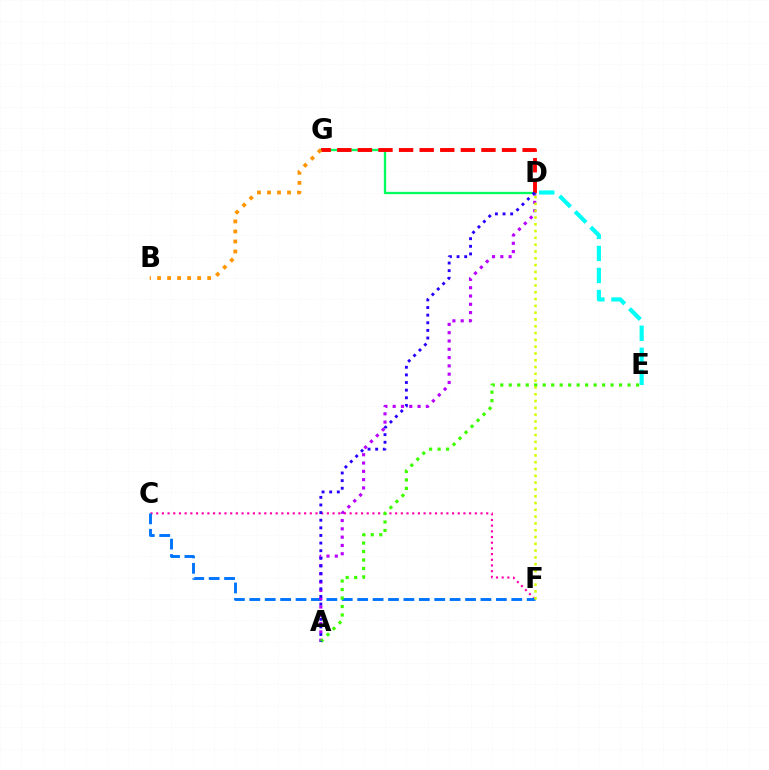{('C', 'F'): [{'color': '#ff00ac', 'line_style': 'dotted', 'thickness': 1.55}, {'color': '#0074ff', 'line_style': 'dashed', 'thickness': 2.09}], ('A', 'D'): [{'color': '#b900ff', 'line_style': 'dotted', 'thickness': 2.25}, {'color': '#2500ff', 'line_style': 'dotted', 'thickness': 2.07}], ('D', 'E'): [{'color': '#00fff6', 'line_style': 'dashed', 'thickness': 2.99}], ('D', 'G'): [{'color': '#00ff5c', 'line_style': 'solid', 'thickness': 1.68}, {'color': '#ff0000', 'line_style': 'dashed', 'thickness': 2.8}], ('A', 'E'): [{'color': '#3dff00', 'line_style': 'dotted', 'thickness': 2.31}], ('B', 'G'): [{'color': '#ff9400', 'line_style': 'dotted', 'thickness': 2.72}], ('D', 'F'): [{'color': '#d1ff00', 'line_style': 'dotted', 'thickness': 1.85}]}